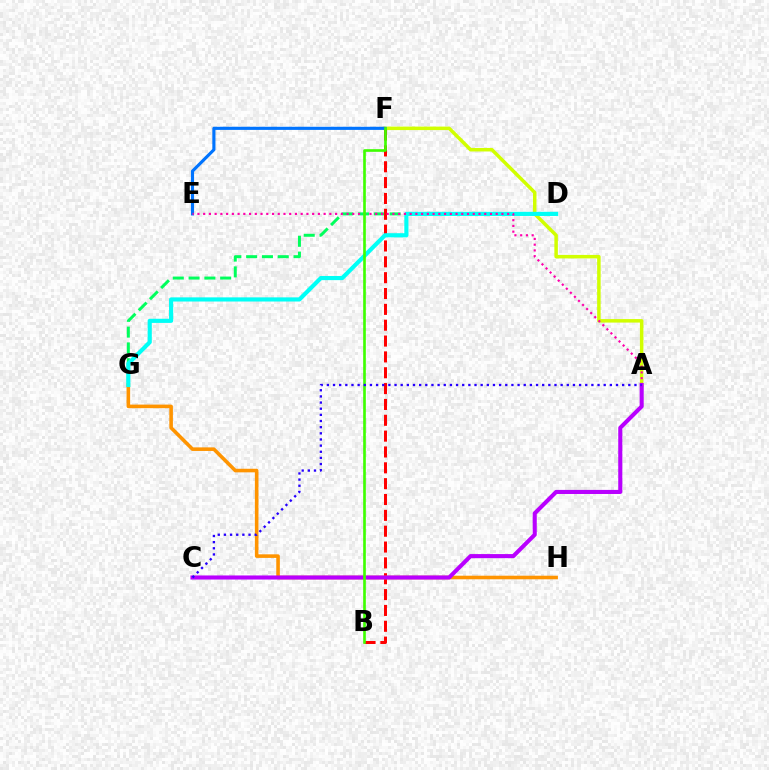{('D', 'G'): [{'color': '#00ff5c', 'line_style': 'dashed', 'thickness': 2.15}, {'color': '#00fff6', 'line_style': 'solid', 'thickness': 2.98}], ('A', 'F'): [{'color': '#d1ff00', 'line_style': 'solid', 'thickness': 2.52}], ('B', 'F'): [{'color': '#ff0000', 'line_style': 'dashed', 'thickness': 2.15}, {'color': '#3dff00', 'line_style': 'solid', 'thickness': 1.91}], ('E', 'F'): [{'color': '#0074ff', 'line_style': 'solid', 'thickness': 2.25}], ('G', 'H'): [{'color': '#ff9400', 'line_style': 'solid', 'thickness': 2.58}], ('A', 'E'): [{'color': '#ff00ac', 'line_style': 'dotted', 'thickness': 1.56}], ('A', 'C'): [{'color': '#b900ff', 'line_style': 'solid', 'thickness': 2.94}, {'color': '#2500ff', 'line_style': 'dotted', 'thickness': 1.67}]}